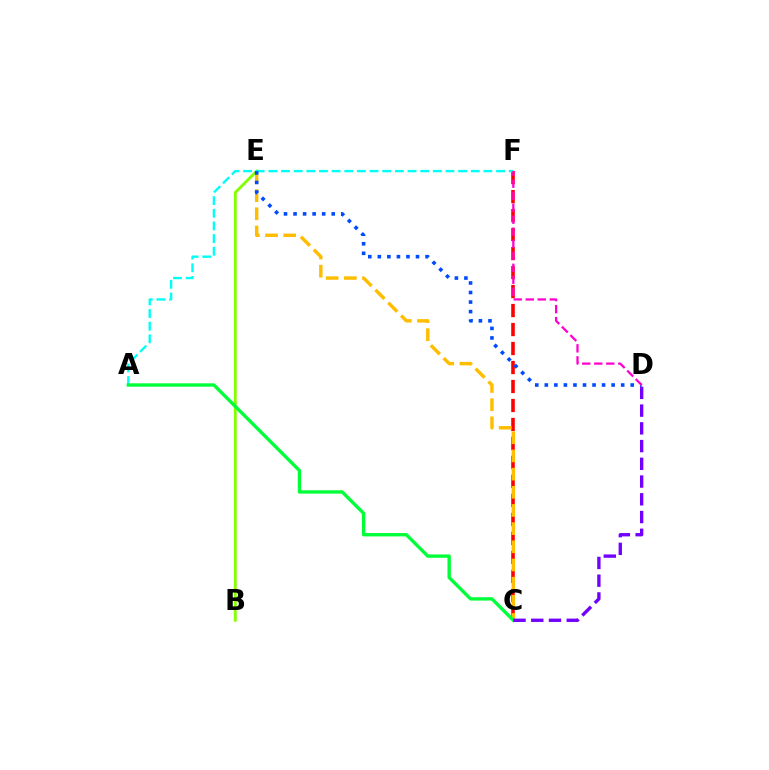{('B', 'E'): [{'color': '#84ff00', 'line_style': 'solid', 'thickness': 2.07}], ('C', 'F'): [{'color': '#ff0000', 'line_style': 'dashed', 'thickness': 2.58}], ('C', 'E'): [{'color': '#ffbd00', 'line_style': 'dashed', 'thickness': 2.47}], ('A', 'F'): [{'color': '#00fff6', 'line_style': 'dashed', 'thickness': 1.72}], ('D', 'E'): [{'color': '#004bff', 'line_style': 'dotted', 'thickness': 2.59}], ('A', 'C'): [{'color': '#00ff39', 'line_style': 'solid', 'thickness': 2.42}], ('D', 'F'): [{'color': '#ff00cf', 'line_style': 'dashed', 'thickness': 1.63}], ('C', 'D'): [{'color': '#7200ff', 'line_style': 'dashed', 'thickness': 2.41}]}